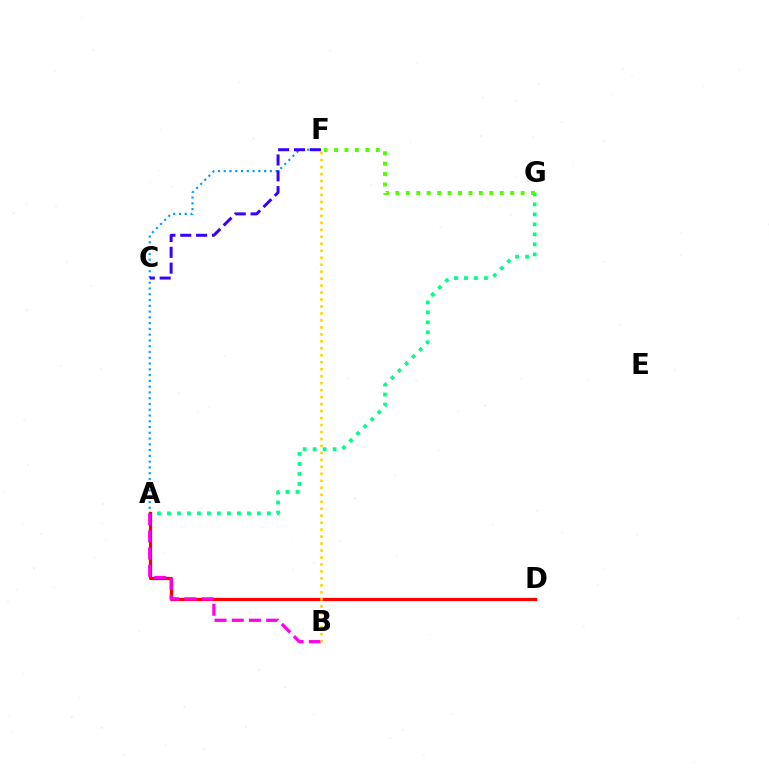{('A', 'G'): [{'color': '#00ff86', 'line_style': 'dotted', 'thickness': 2.71}], ('A', 'F'): [{'color': '#009eff', 'line_style': 'dotted', 'thickness': 1.57}], ('C', 'F'): [{'color': '#3700ff', 'line_style': 'dashed', 'thickness': 2.15}], ('A', 'D'): [{'color': '#ff0000', 'line_style': 'solid', 'thickness': 2.31}], ('A', 'B'): [{'color': '#ff00ed', 'line_style': 'dashed', 'thickness': 2.34}], ('F', 'G'): [{'color': '#4fff00', 'line_style': 'dotted', 'thickness': 2.84}], ('B', 'F'): [{'color': '#ffd500', 'line_style': 'dotted', 'thickness': 1.89}]}